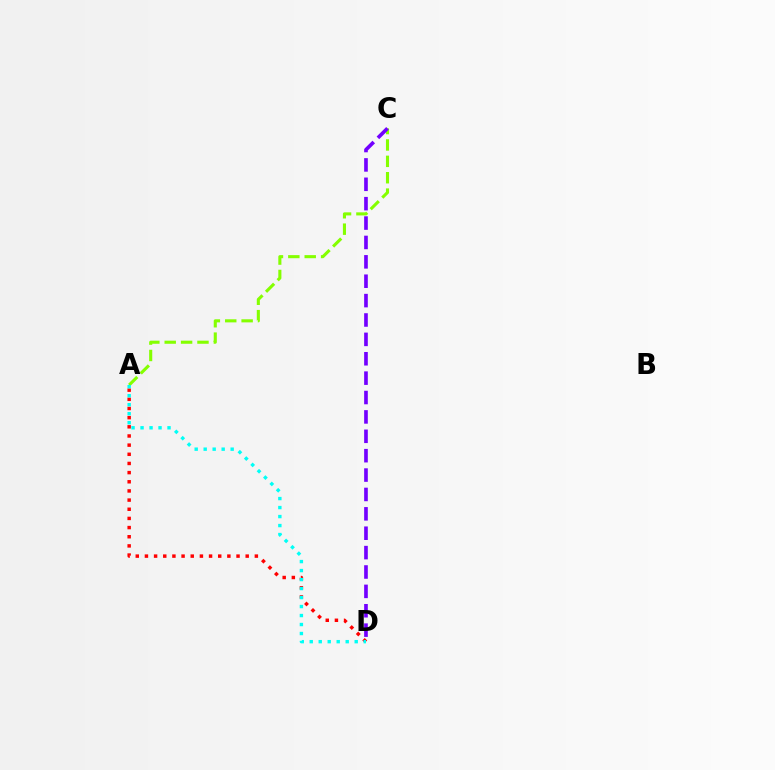{('A', 'C'): [{'color': '#84ff00', 'line_style': 'dashed', 'thickness': 2.23}], ('C', 'D'): [{'color': '#7200ff', 'line_style': 'dashed', 'thickness': 2.63}], ('A', 'D'): [{'color': '#ff0000', 'line_style': 'dotted', 'thickness': 2.49}, {'color': '#00fff6', 'line_style': 'dotted', 'thickness': 2.44}]}